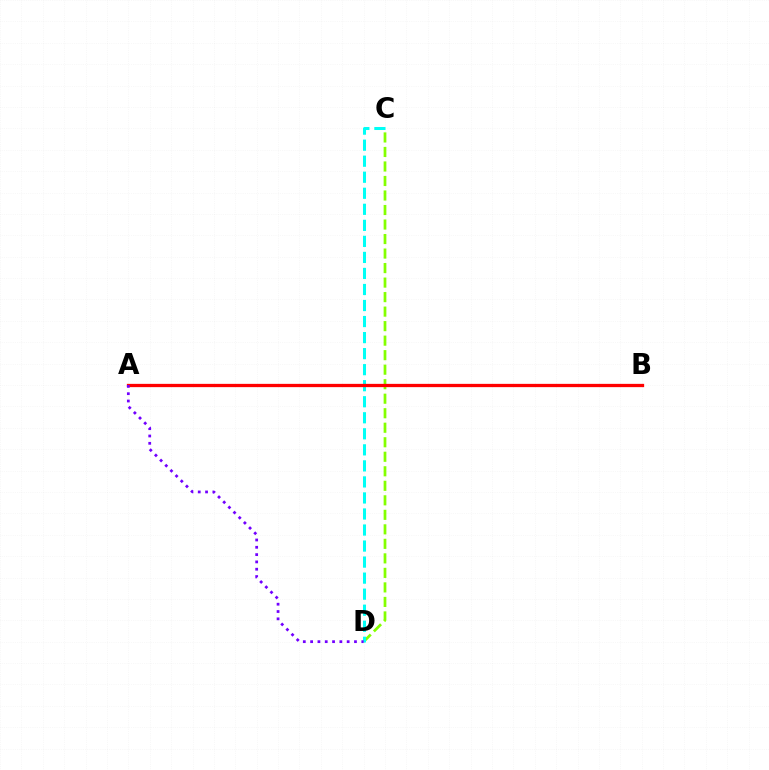{('C', 'D'): [{'color': '#84ff00', 'line_style': 'dashed', 'thickness': 1.97}, {'color': '#00fff6', 'line_style': 'dashed', 'thickness': 2.18}], ('A', 'B'): [{'color': '#ff0000', 'line_style': 'solid', 'thickness': 2.37}], ('A', 'D'): [{'color': '#7200ff', 'line_style': 'dotted', 'thickness': 1.99}]}